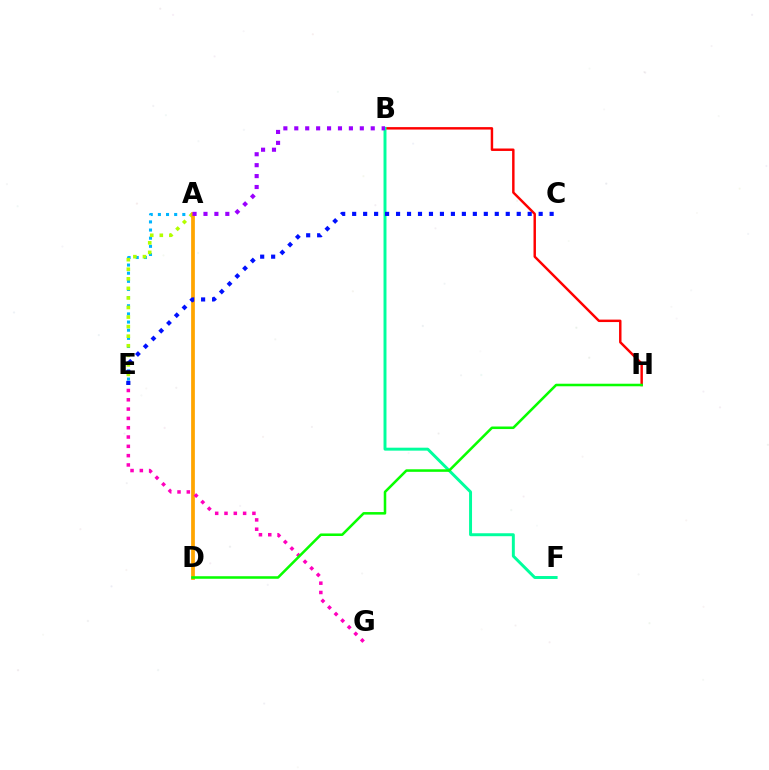{('A', 'E'): [{'color': '#00b5ff', 'line_style': 'dotted', 'thickness': 2.21}, {'color': '#b3ff00', 'line_style': 'dotted', 'thickness': 2.6}], ('B', 'H'): [{'color': '#ff0000', 'line_style': 'solid', 'thickness': 1.76}], ('A', 'D'): [{'color': '#ffa500', 'line_style': 'solid', 'thickness': 2.69}], ('B', 'F'): [{'color': '#00ff9d', 'line_style': 'solid', 'thickness': 2.12}], ('E', 'G'): [{'color': '#ff00bd', 'line_style': 'dotted', 'thickness': 2.53}], ('C', 'E'): [{'color': '#0010ff', 'line_style': 'dotted', 'thickness': 2.98}], ('D', 'H'): [{'color': '#08ff00', 'line_style': 'solid', 'thickness': 1.83}], ('A', 'B'): [{'color': '#9b00ff', 'line_style': 'dotted', 'thickness': 2.97}]}